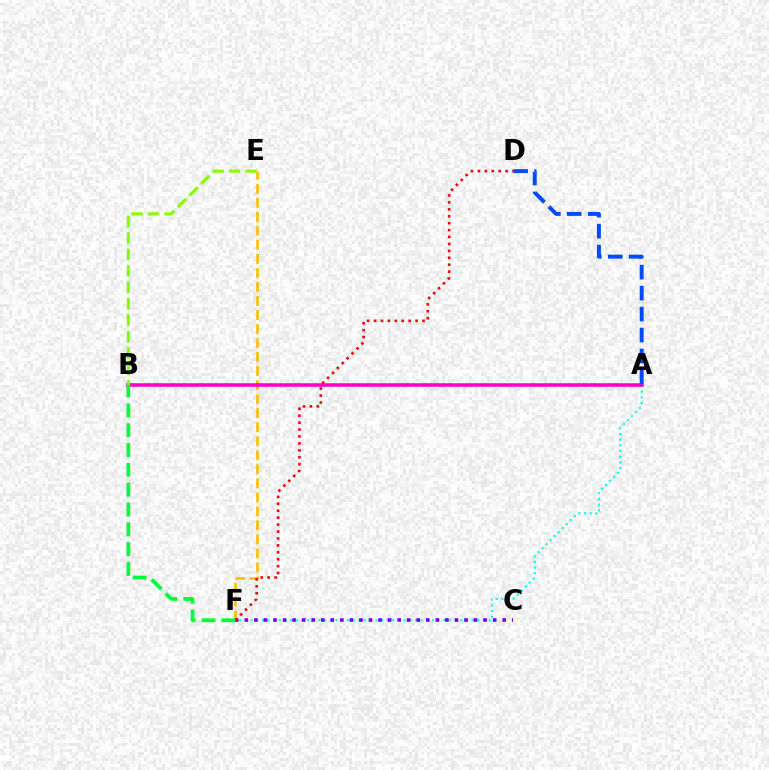{('A', 'F'): [{'color': '#00fff6', 'line_style': 'dotted', 'thickness': 1.54}], ('E', 'F'): [{'color': '#ffbd00', 'line_style': 'dashed', 'thickness': 1.91}], ('A', 'B'): [{'color': '#ff00cf', 'line_style': 'solid', 'thickness': 2.57}], ('C', 'F'): [{'color': '#7200ff', 'line_style': 'dotted', 'thickness': 2.59}], ('D', 'F'): [{'color': '#ff0000', 'line_style': 'dotted', 'thickness': 1.88}], ('B', 'E'): [{'color': '#84ff00', 'line_style': 'dashed', 'thickness': 2.23}], ('A', 'D'): [{'color': '#004bff', 'line_style': 'dashed', 'thickness': 2.85}], ('B', 'F'): [{'color': '#00ff39', 'line_style': 'dashed', 'thickness': 2.69}]}